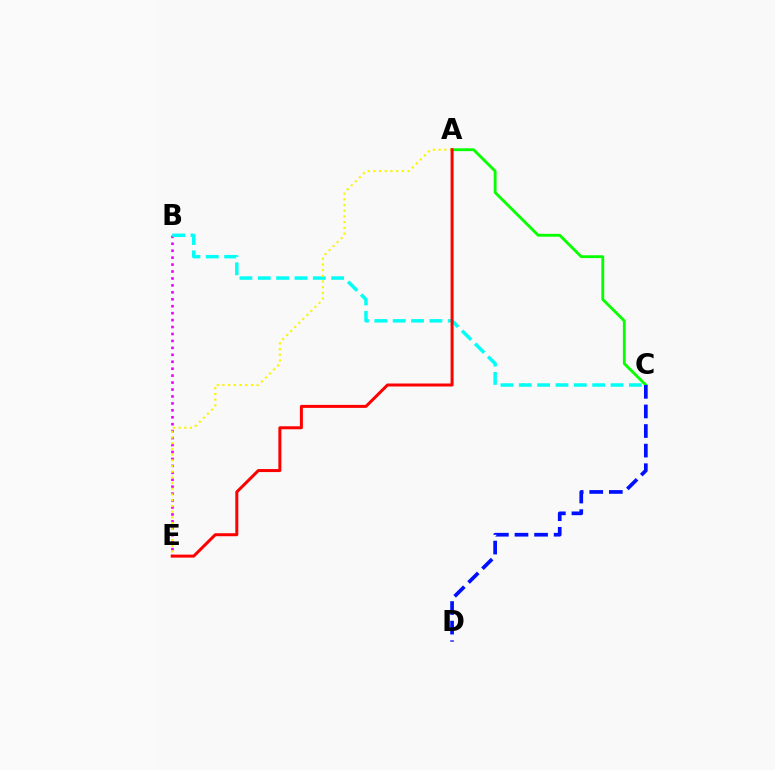{('B', 'E'): [{'color': '#ee00ff', 'line_style': 'dotted', 'thickness': 1.89}], ('A', 'C'): [{'color': '#08ff00', 'line_style': 'solid', 'thickness': 2.04}], ('B', 'C'): [{'color': '#00fff6', 'line_style': 'dashed', 'thickness': 2.49}], ('A', 'E'): [{'color': '#fcf500', 'line_style': 'dotted', 'thickness': 1.55}, {'color': '#ff0000', 'line_style': 'solid', 'thickness': 2.16}], ('C', 'D'): [{'color': '#0010ff', 'line_style': 'dashed', 'thickness': 2.66}]}